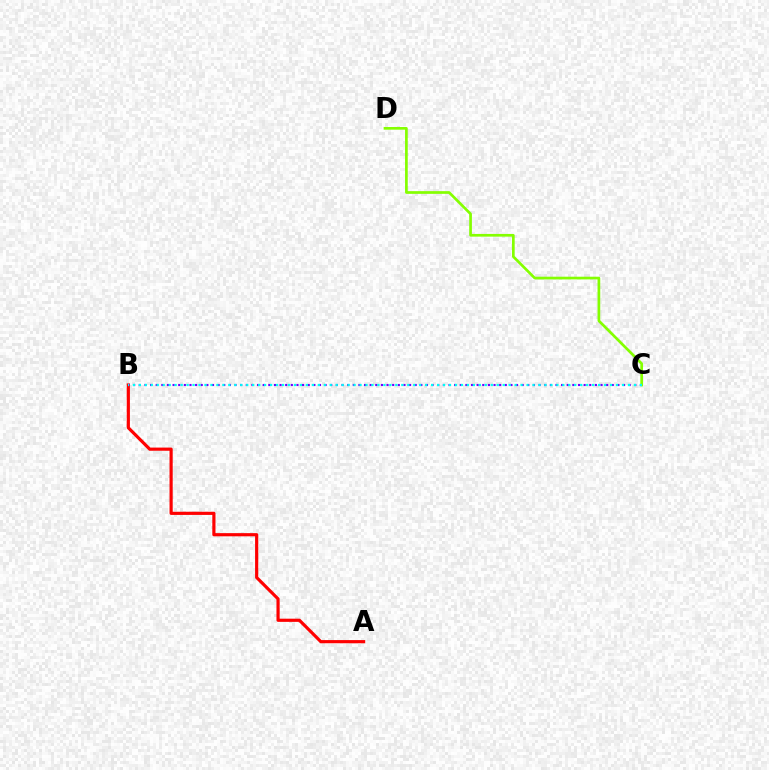{('A', 'B'): [{'color': '#ff0000', 'line_style': 'solid', 'thickness': 2.28}], ('B', 'C'): [{'color': '#7200ff', 'line_style': 'dotted', 'thickness': 1.53}, {'color': '#00fff6', 'line_style': 'dotted', 'thickness': 1.62}], ('C', 'D'): [{'color': '#84ff00', 'line_style': 'solid', 'thickness': 1.94}]}